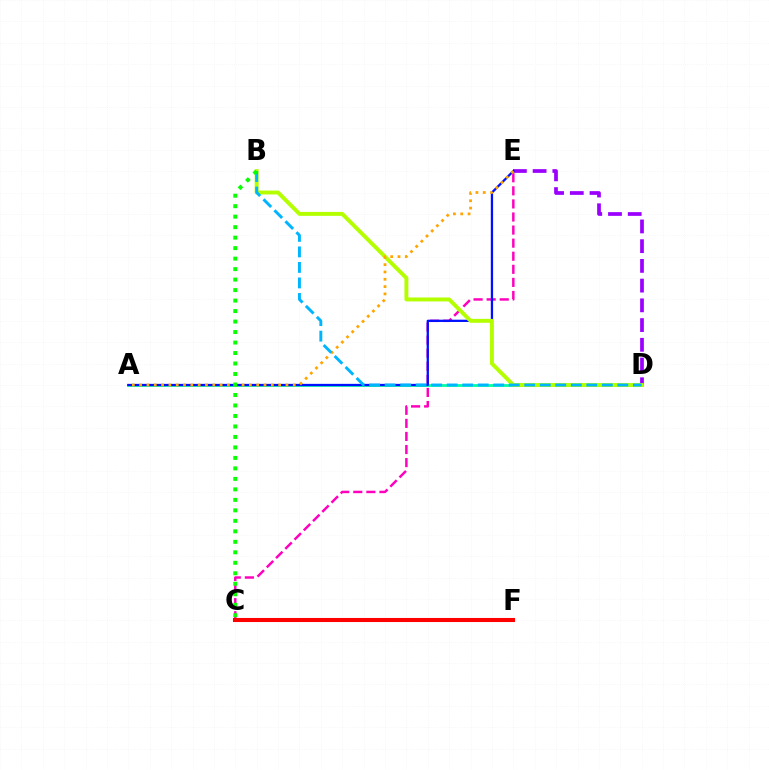{('D', 'E'): [{'color': '#9b00ff', 'line_style': 'dashed', 'thickness': 2.68}], ('A', 'D'): [{'color': '#00ff9d', 'line_style': 'solid', 'thickness': 1.98}], ('C', 'E'): [{'color': '#ff00bd', 'line_style': 'dashed', 'thickness': 1.78}], ('A', 'E'): [{'color': '#0010ff', 'line_style': 'solid', 'thickness': 1.64}, {'color': '#ffa500', 'line_style': 'dotted', 'thickness': 1.99}], ('B', 'D'): [{'color': '#b3ff00', 'line_style': 'solid', 'thickness': 2.83}, {'color': '#00b5ff', 'line_style': 'dashed', 'thickness': 2.11}], ('C', 'F'): [{'color': '#ff0000', 'line_style': 'solid', 'thickness': 2.93}], ('B', 'C'): [{'color': '#08ff00', 'line_style': 'dotted', 'thickness': 2.85}]}